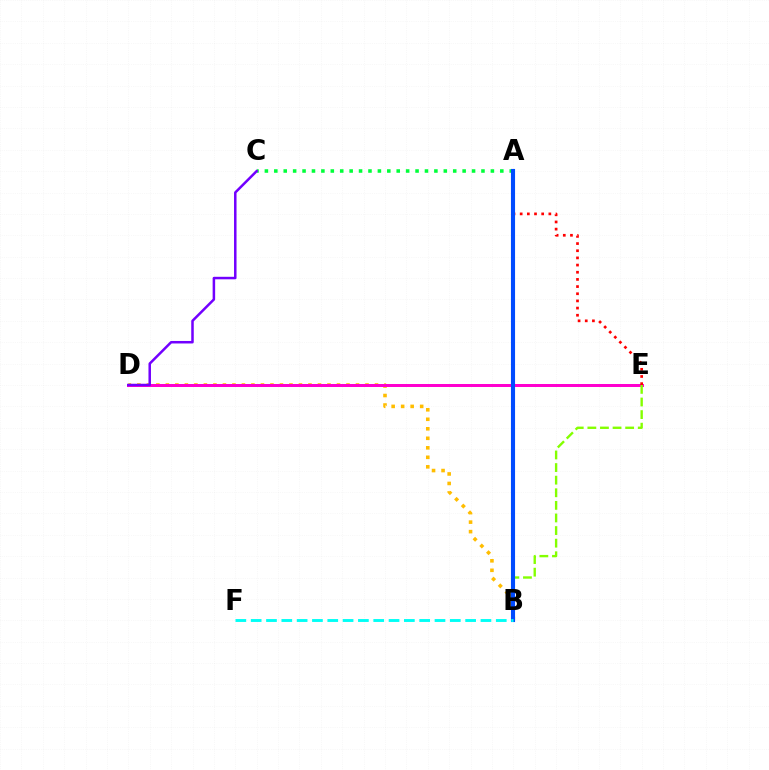{('B', 'D'): [{'color': '#ffbd00', 'line_style': 'dotted', 'thickness': 2.58}], ('D', 'E'): [{'color': '#ff00cf', 'line_style': 'solid', 'thickness': 2.16}], ('A', 'E'): [{'color': '#ff0000', 'line_style': 'dotted', 'thickness': 1.95}], ('A', 'C'): [{'color': '#00ff39', 'line_style': 'dotted', 'thickness': 2.56}], ('C', 'D'): [{'color': '#7200ff', 'line_style': 'solid', 'thickness': 1.81}], ('B', 'E'): [{'color': '#84ff00', 'line_style': 'dashed', 'thickness': 1.71}], ('A', 'B'): [{'color': '#004bff', 'line_style': 'solid', 'thickness': 2.96}], ('B', 'F'): [{'color': '#00fff6', 'line_style': 'dashed', 'thickness': 2.08}]}